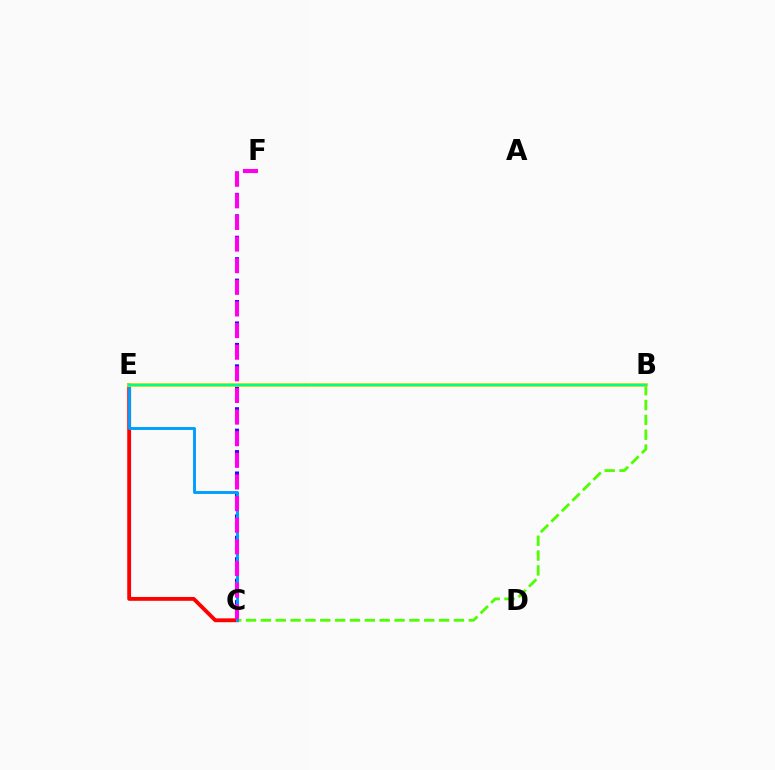{('B', 'C'): [{'color': '#4fff00', 'line_style': 'dashed', 'thickness': 2.02}], ('C', 'F'): [{'color': '#3700ff', 'line_style': 'dotted', 'thickness': 2.91}, {'color': '#ff00ed', 'line_style': 'dashed', 'thickness': 2.94}], ('C', 'E'): [{'color': '#ff0000', 'line_style': 'solid', 'thickness': 2.77}, {'color': '#009eff', 'line_style': 'solid', 'thickness': 2.11}], ('B', 'E'): [{'color': '#ffd500', 'line_style': 'solid', 'thickness': 2.66}, {'color': '#00ff86', 'line_style': 'solid', 'thickness': 1.77}]}